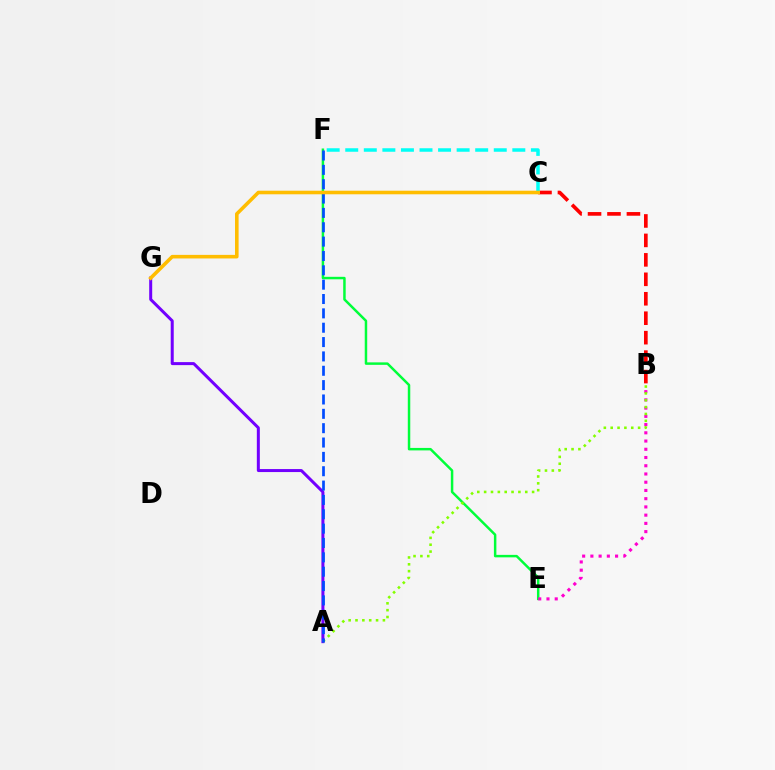{('E', 'F'): [{'color': '#00ff39', 'line_style': 'solid', 'thickness': 1.78}], ('B', 'C'): [{'color': '#ff0000', 'line_style': 'dashed', 'thickness': 2.64}], ('C', 'F'): [{'color': '#00fff6', 'line_style': 'dashed', 'thickness': 2.52}], ('A', 'G'): [{'color': '#7200ff', 'line_style': 'solid', 'thickness': 2.16}], ('B', 'E'): [{'color': '#ff00cf', 'line_style': 'dotted', 'thickness': 2.24}], ('A', 'B'): [{'color': '#84ff00', 'line_style': 'dotted', 'thickness': 1.86}], ('A', 'F'): [{'color': '#004bff', 'line_style': 'dashed', 'thickness': 1.95}], ('C', 'G'): [{'color': '#ffbd00', 'line_style': 'solid', 'thickness': 2.58}]}